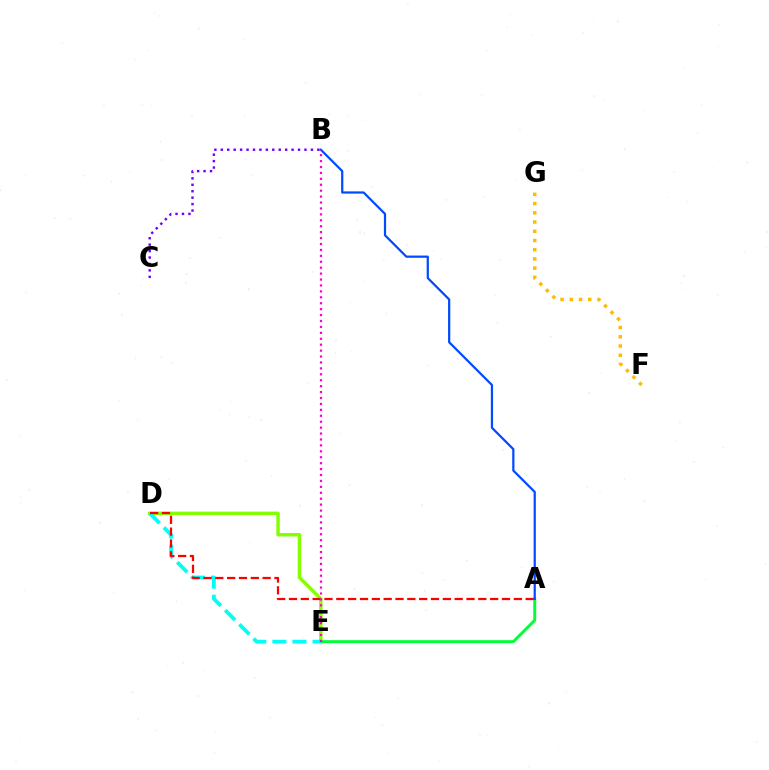{('D', 'E'): [{'color': '#84ff00', 'line_style': 'solid', 'thickness': 2.46}, {'color': '#00fff6', 'line_style': 'dashed', 'thickness': 2.73}], ('A', 'E'): [{'color': '#00ff39', 'line_style': 'solid', 'thickness': 2.13}], ('A', 'D'): [{'color': '#ff0000', 'line_style': 'dashed', 'thickness': 1.61}], ('A', 'B'): [{'color': '#004bff', 'line_style': 'solid', 'thickness': 1.6}], ('B', 'C'): [{'color': '#7200ff', 'line_style': 'dotted', 'thickness': 1.75}], ('B', 'E'): [{'color': '#ff00cf', 'line_style': 'dotted', 'thickness': 1.61}], ('F', 'G'): [{'color': '#ffbd00', 'line_style': 'dotted', 'thickness': 2.51}]}